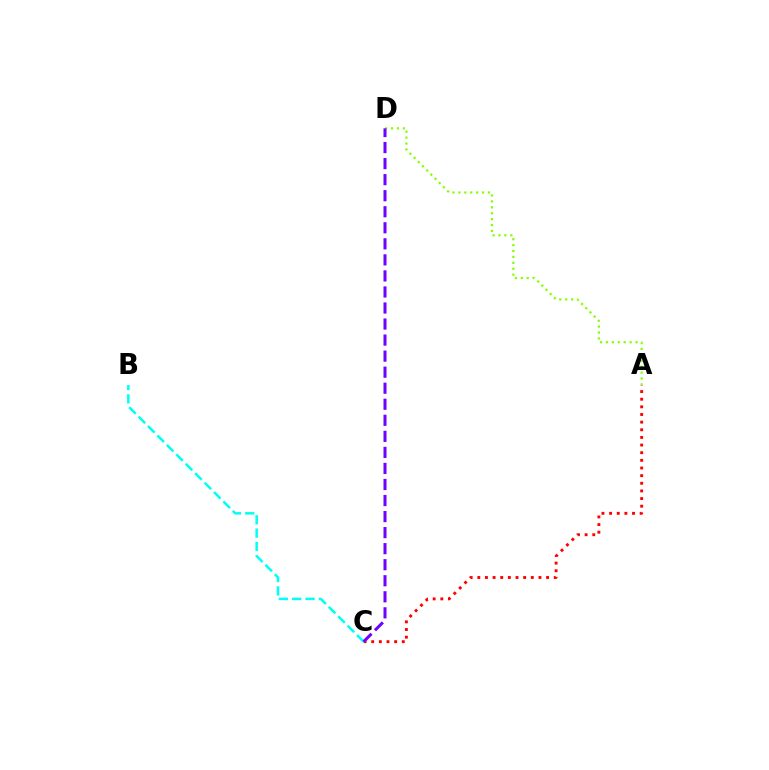{('A', 'C'): [{'color': '#ff0000', 'line_style': 'dotted', 'thickness': 2.08}], ('A', 'D'): [{'color': '#84ff00', 'line_style': 'dotted', 'thickness': 1.61}], ('B', 'C'): [{'color': '#00fff6', 'line_style': 'dashed', 'thickness': 1.81}], ('C', 'D'): [{'color': '#7200ff', 'line_style': 'dashed', 'thickness': 2.18}]}